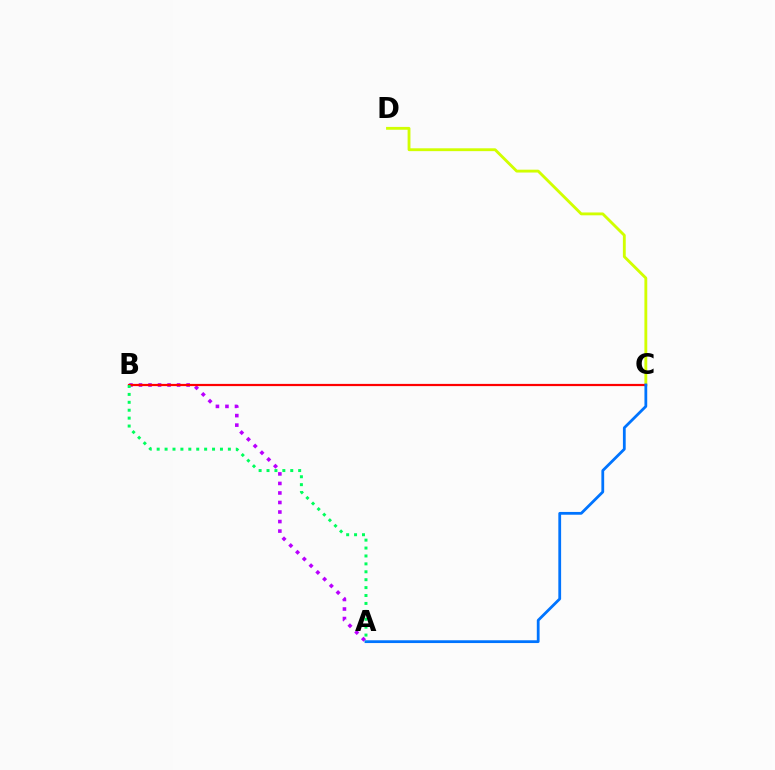{('A', 'B'): [{'color': '#b900ff', 'line_style': 'dotted', 'thickness': 2.59}, {'color': '#00ff5c', 'line_style': 'dotted', 'thickness': 2.15}], ('C', 'D'): [{'color': '#d1ff00', 'line_style': 'solid', 'thickness': 2.05}], ('B', 'C'): [{'color': '#ff0000', 'line_style': 'solid', 'thickness': 1.59}], ('A', 'C'): [{'color': '#0074ff', 'line_style': 'solid', 'thickness': 2.0}]}